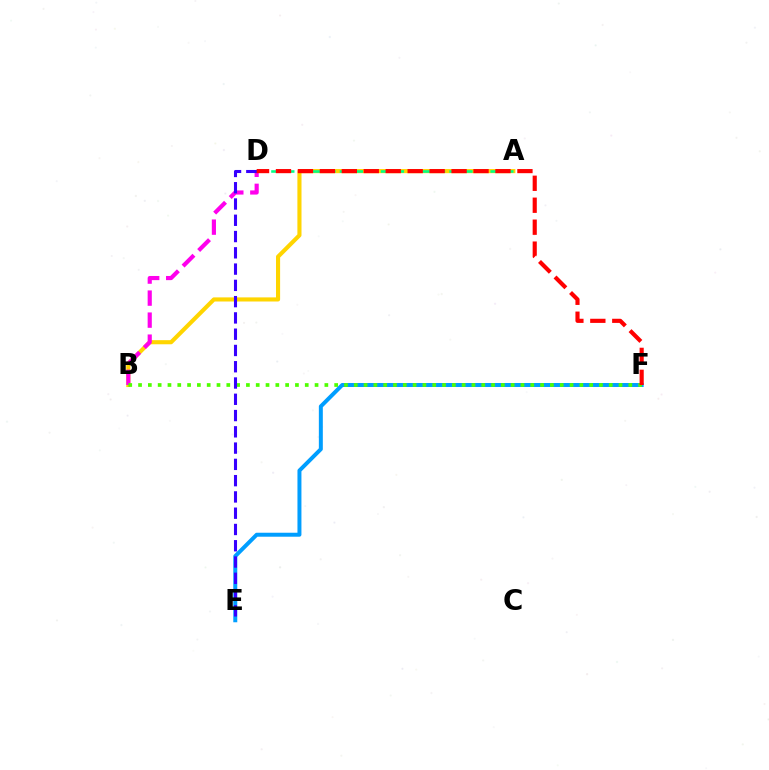{('A', 'B'): [{'color': '#ffd500', 'line_style': 'solid', 'thickness': 2.96}], ('A', 'D'): [{'color': '#00ff86', 'line_style': 'dashed', 'thickness': 1.86}], ('B', 'D'): [{'color': '#ff00ed', 'line_style': 'dashed', 'thickness': 2.99}], ('E', 'F'): [{'color': '#009eff', 'line_style': 'solid', 'thickness': 2.86}], ('B', 'F'): [{'color': '#4fff00', 'line_style': 'dotted', 'thickness': 2.66}], ('D', 'E'): [{'color': '#3700ff', 'line_style': 'dashed', 'thickness': 2.21}], ('D', 'F'): [{'color': '#ff0000', 'line_style': 'dashed', 'thickness': 2.98}]}